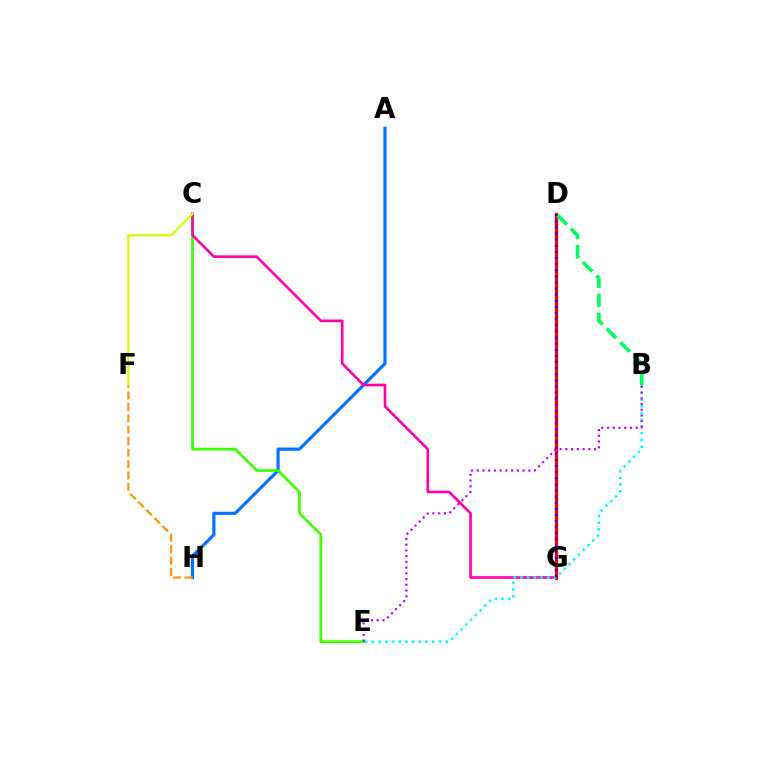{('A', 'H'): [{'color': '#0074ff', 'line_style': 'solid', 'thickness': 2.28}], ('C', 'E'): [{'color': '#3dff00', 'line_style': 'solid', 'thickness': 1.97}], ('F', 'H'): [{'color': '#ff9400', 'line_style': 'dashed', 'thickness': 1.55}], ('C', 'G'): [{'color': '#ff00ac', 'line_style': 'solid', 'thickness': 1.9}], ('D', 'G'): [{'color': '#ff0000', 'line_style': 'solid', 'thickness': 2.37}, {'color': '#2500ff', 'line_style': 'dotted', 'thickness': 1.66}], ('B', 'E'): [{'color': '#00fff6', 'line_style': 'dotted', 'thickness': 1.82}, {'color': '#b900ff', 'line_style': 'dotted', 'thickness': 1.56}], ('C', 'F'): [{'color': '#d1ff00', 'line_style': 'solid', 'thickness': 1.62}], ('B', 'D'): [{'color': '#00ff5c', 'line_style': 'dashed', 'thickness': 2.6}]}